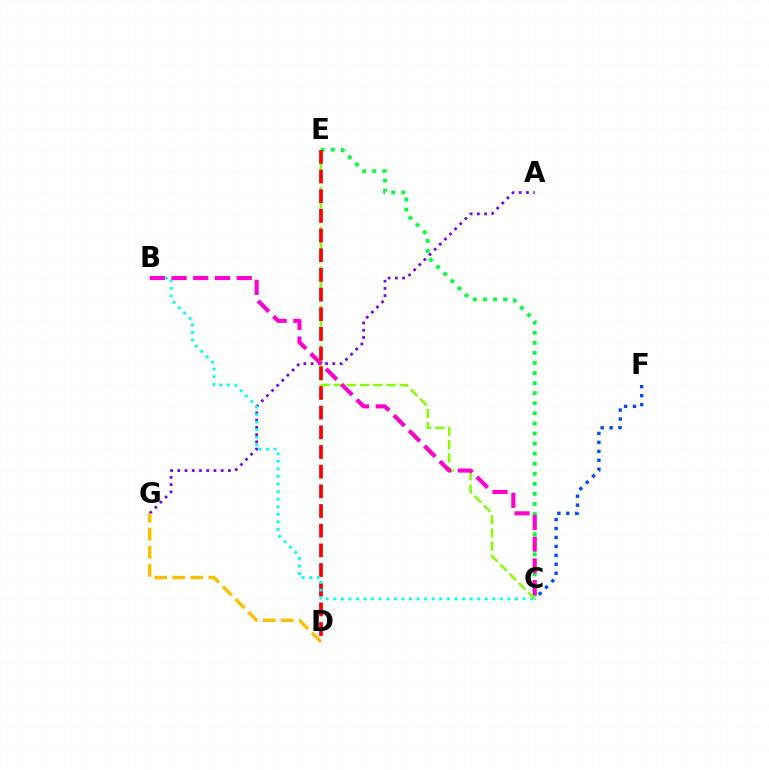{('C', 'F'): [{'color': '#004bff', 'line_style': 'dotted', 'thickness': 2.43}], ('C', 'E'): [{'color': '#00ff39', 'line_style': 'dotted', 'thickness': 2.74}, {'color': '#84ff00', 'line_style': 'dashed', 'thickness': 1.79}], ('A', 'G'): [{'color': '#7200ff', 'line_style': 'dotted', 'thickness': 1.97}], ('D', 'G'): [{'color': '#ffbd00', 'line_style': 'dashed', 'thickness': 2.45}], ('D', 'E'): [{'color': '#ff0000', 'line_style': 'dashed', 'thickness': 2.67}], ('B', 'C'): [{'color': '#00fff6', 'line_style': 'dotted', 'thickness': 2.06}, {'color': '#ff00cf', 'line_style': 'dashed', 'thickness': 2.95}]}